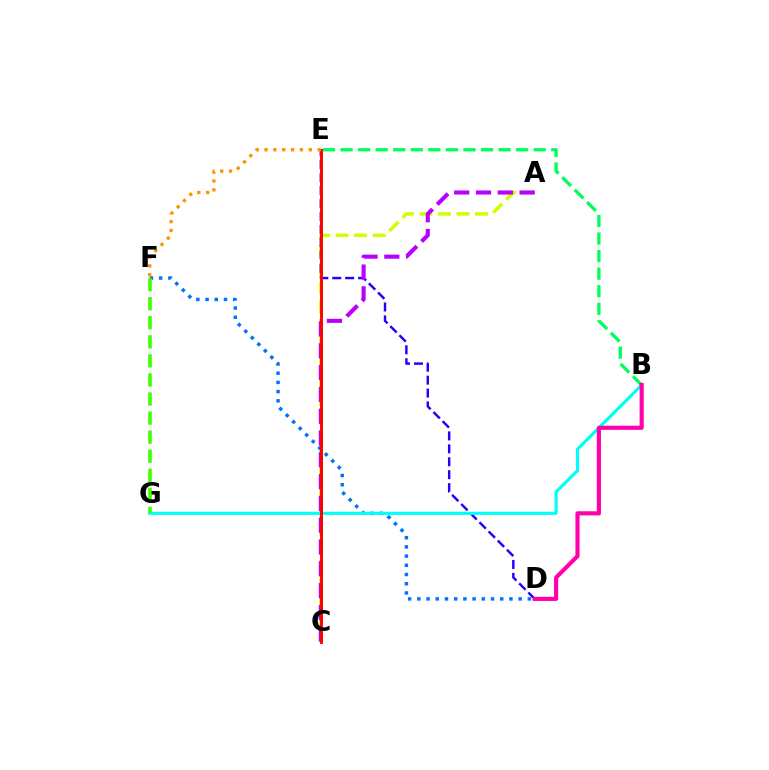{('B', 'E'): [{'color': '#00ff5c', 'line_style': 'dashed', 'thickness': 2.39}], ('A', 'C'): [{'color': '#d1ff00', 'line_style': 'dashed', 'thickness': 2.52}, {'color': '#b900ff', 'line_style': 'dashed', 'thickness': 2.96}], ('D', 'F'): [{'color': '#0074ff', 'line_style': 'dotted', 'thickness': 2.5}], ('D', 'E'): [{'color': '#2500ff', 'line_style': 'dashed', 'thickness': 1.76}], ('B', 'G'): [{'color': '#00fff6', 'line_style': 'solid', 'thickness': 2.25}], ('B', 'D'): [{'color': '#ff00ac', 'line_style': 'solid', 'thickness': 2.98}], ('C', 'E'): [{'color': '#ff0000', 'line_style': 'solid', 'thickness': 2.09}], ('E', 'F'): [{'color': '#ff9400', 'line_style': 'dotted', 'thickness': 2.41}], ('F', 'G'): [{'color': '#3dff00', 'line_style': 'dashed', 'thickness': 2.59}]}